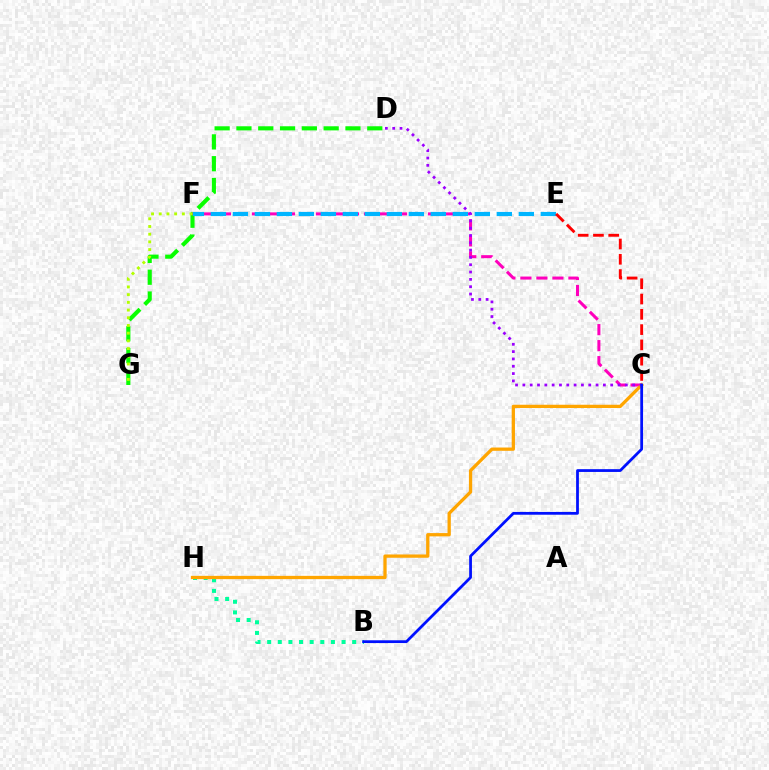{('D', 'G'): [{'color': '#08ff00', 'line_style': 'dashed', 'thickness': 2.96}], ('B', 'H'): [{'color': '#00ff9d', 'line_style': 'dotted', 'thickness': 2.89}], ('C', 'F'): [{'color': '#ff00bd', 'line_style': 'dashed', 'thickness': 2.17}], ('E', 'F'): [{'color': '#00b5ff', 'line_style': 'dashed', 'thickness': 2.99}], ('C', 'H'): [{'color': '#ffa500', 'line_style': 'solid', 'thickness': 2.36}], ('C', 'E'): [{'color': '#ff0000', 'line_style': 'dashed', 'thickness': 2.08}], ('C', 'D'): [{'color': '#9b00ff', 'line_style': 'dotted', 'thickness': 1.99}], ('B', 'C'): [{'color': '#0010ff', 'line_style': 'solid', 'thickness': 2.0}], ('F', 'G'): [{'color': '#b3ff00', 'line_style': 'dotted', 'thickness': 2.09}]}